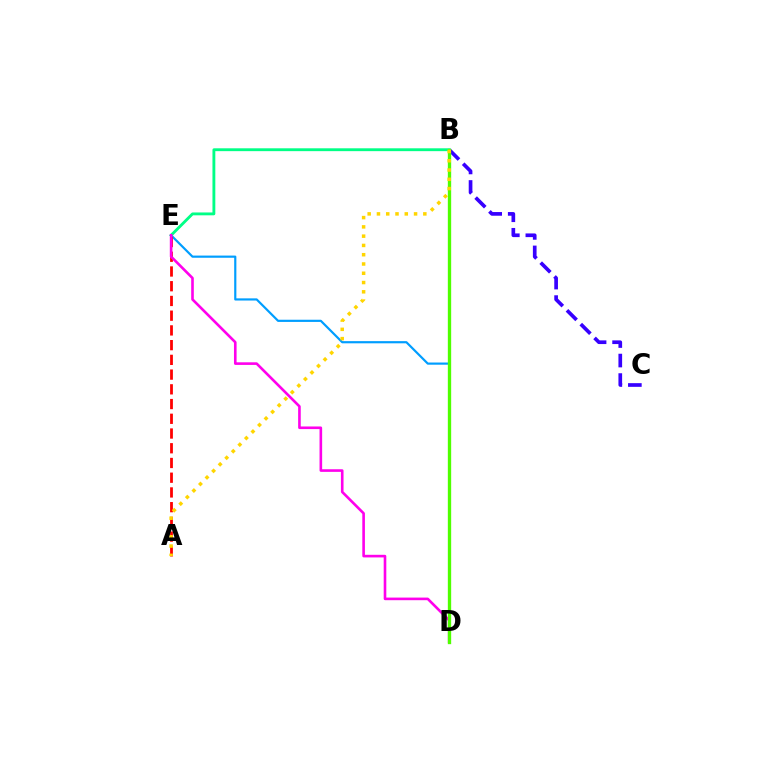{('B', 'E'): [{'color': '#00ff86', 'line_style': 'solid', 'thickness': 2.05}], ('D', 'E'): [{'color': '#009eff', 'line_style': 'solid', 'thickness': 1.57}, {'color': '#ff00ed', 'line_style': 'solid', 'thickness': 1.89}], ('B', 'C'): [{'color': '#3700ff', 'line_style': 'dashed', 'thickness': 2.65}], ('A', 'E'): [{'color': '#ff0000', 'line_style': 'dashed', 'thickness': 2.0}], ('B', 'D'): [{'color': '#4fff00', 'line_style': 'solid', 'thickness': 2.4}], ('A', 'B'): [{'color': '#ffd500', 'line_style': 'dotted', 'thickness': 2.52}]}